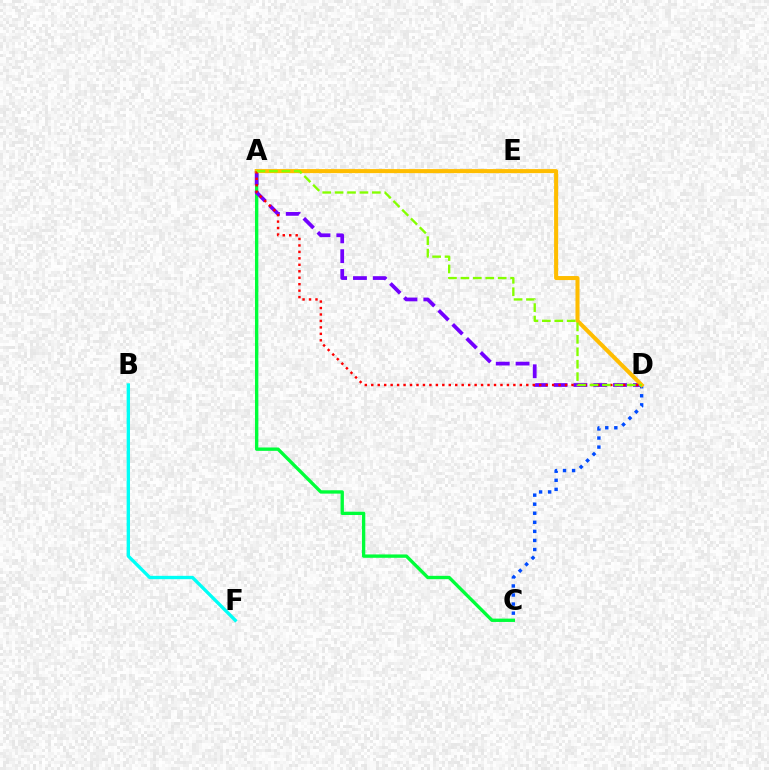{('A', 'E'): [{'color': '#ff00cf', 'line_style': 'dashed', 'thickness': 1.99}], ('B', 'F'): [{'color': '#00fff6', 'line_style': 'solid', 'thickness': 2.4}], ('C', 'D'): [{'color': '#004bff', 'line_style': 'dotted', 'thickness': 2.46}], ('A', 'C'): [{'color': '#00ff39', 'line_style': 'solid', 'thickness': 2.41}], ('A', 'D'): [{'color': '#7200ff', 'line_style': 'dashed', 'thickness': 2.69}, {'color': '#ffbd00', 'line_style': 'solid', 'thickness': 2.91}, {'color': '#ff0000', 'line_style': 'dotted', 'thickness': 1.76}, {'color': '#84ff00', 'line_style': 'dashed', 'thickness': 1.69}]}